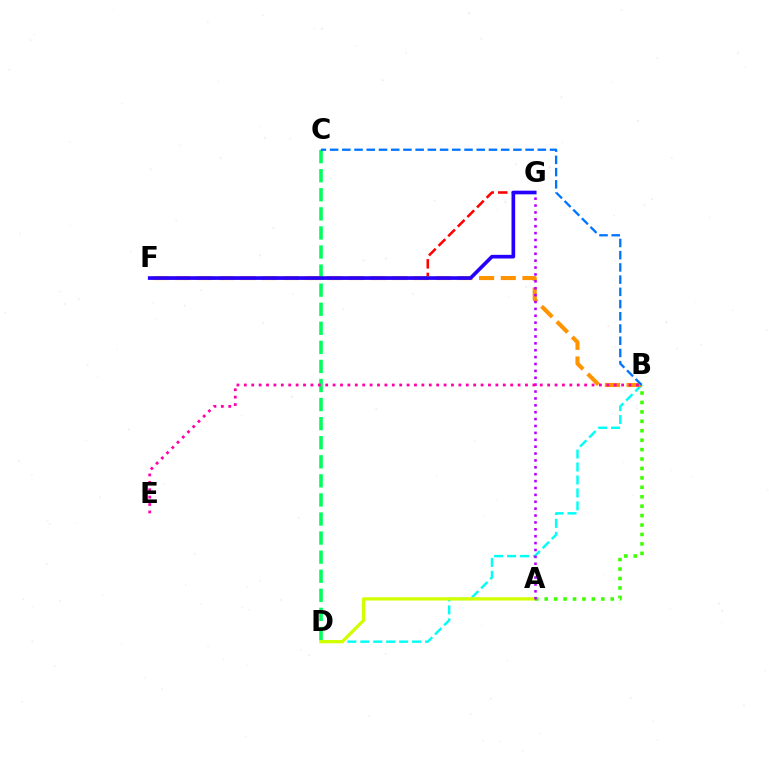{('B', 'D'): [{'color': '#00fff6', 'line_style': 'dashed', 'thickness': 1.76}], ('F', 'G'): [{'color': '#ff0000', 'line_style': 'dashed', 'thickness': 1.85}, {'color': '#2500ff', 'line_style': 'solid', 'thickness': 2.63}], ('A', 'D'): [{'color': '#d1ff00', 'line_style': 'solid', 'thickness': 2.36}], ('C', 'D'): [{'color': '#00ff5c', 'line_style': 'dashed', 'thickness': 2.59}], ('B', 'F'): [{'color': '#ff9400', 'line_style': 'dashed', 'thickness': 2.95}], ('A', 'B'): [{'color': '#3dff00', 'line_style': 'dotted', 'thickness': 2.56}], ('A', 'G'): [{'color': '#b900ff', 'line_style': 'dotted', 'thickness': 1.87}], ('B', 'E'): [{'color': '#ff00ac', 'line_style': 'dotted', 'thickness': 2.01}], ('B', 'C'): [{'color': '#0074ff', 'line_style': 'dashed', 'thickness': 1.66}]}